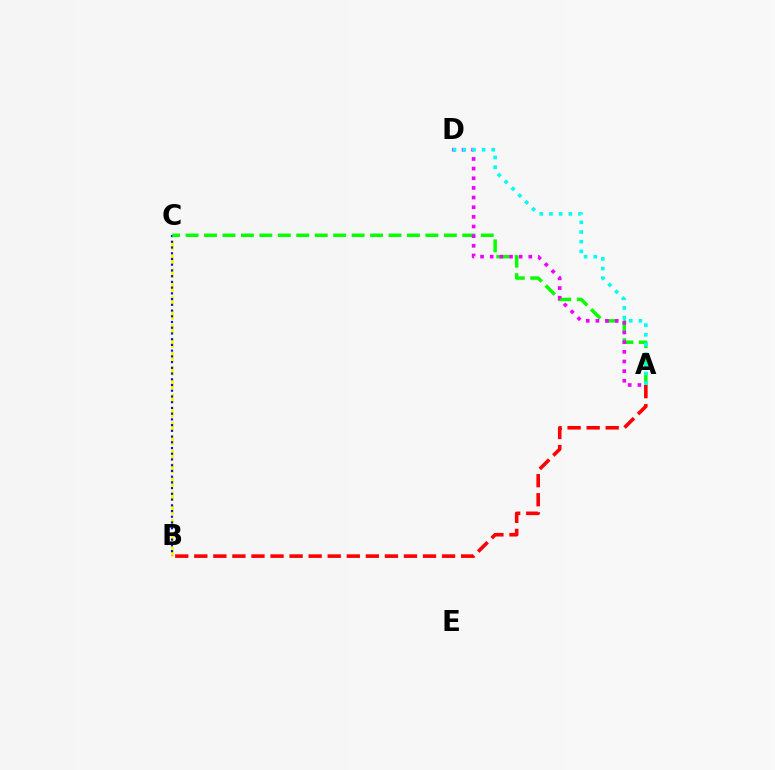{('B', 'C'): [{'color': '#fcf500', 'line_style': 'dashed', 'thickness': 1.89}, {'color': '#0010ff', 'line_style': 'dotted', 'thickness': 1.56}], ('A', 'C'): [{'color': '#08ff00', 'line_style': 'dashed', 'thickness': 2.51}], ('A', 'D'): [{'color': '#ee00ff', 'line_style': 'dotted', 'thickness': 2.62}, {'color': '#00fff6', 'line_style': 'dotted', 'thickness': 2.63}], ('A', 'B'): [{'color': '#ff0000', 'line_style': 'dashed', 'thickness': 2.59}]}